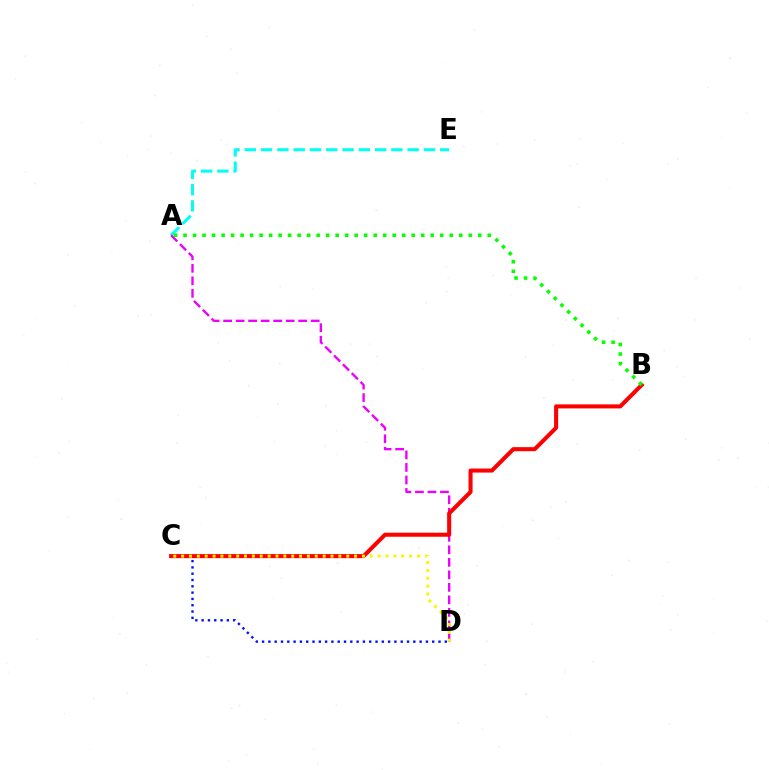{('C', 'D'): [{'color': '#0010ff', 'line_style': 'dotted', 'thickness': 1.71}, {'color': '#fcf500', 'line_style': 'dotted', 'thickness': 2.14}], ('A', 'E'): [{'color': '#00fff6', 'line_style': 'dashed', 'thickness': 2.21}], ('A', 'D'): [{'color': '#ee00ff', 'line_style': 'dashed', 'thickness': 1.7}], ('B', 'C'): [{'color': '#ff0000', 'line_style': 'solid', 'thickness': 2.91}], ('A', 'B'): [{'color': '#08ff00', 'line_style': 'dotted', 'thickness': 2.58}]}